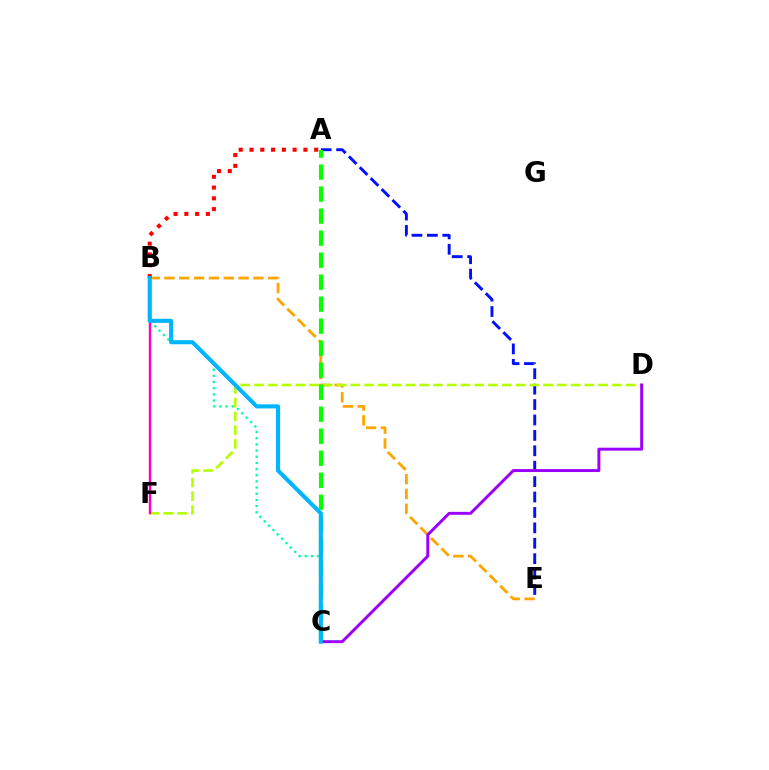{('B', 'C'): [{'color': '#00ff9d', 'line_style': 'dotted', 'thickness': 1.68}, {'color': '#00b5ff', 'line_style': 'solid', 'thickness': 2.94}], ('A', 'E'): [{'color': '#0010ff', 'line_style': 'dashed', 'thickness': 2.09}], ('B', 'E'): [{'color': '#ffa500', 'line_style': 'dashed', 'thickness': 2.01}], ('A', 'B'): [{'color': '#ff0000', 'line_style': 'dotted', 'thickness': 2.93}], ('D', 'F'): [{'color': '#b3ff00', 'line_style': 'dashed', 'thickness': 1.87}], ('B', 'F'): [{'color': '#ff00bd', 'line_style': 'solid', 'thickness': 1.75}], ('A', 'C'): [{'color': '#08ff00', 'line_style': 'dashed', 'thickness': 2.99}], ('C', 'D'): [{'color': '#9b00ff', 'line_style': 'solid', 'thickness': 2.13}]}